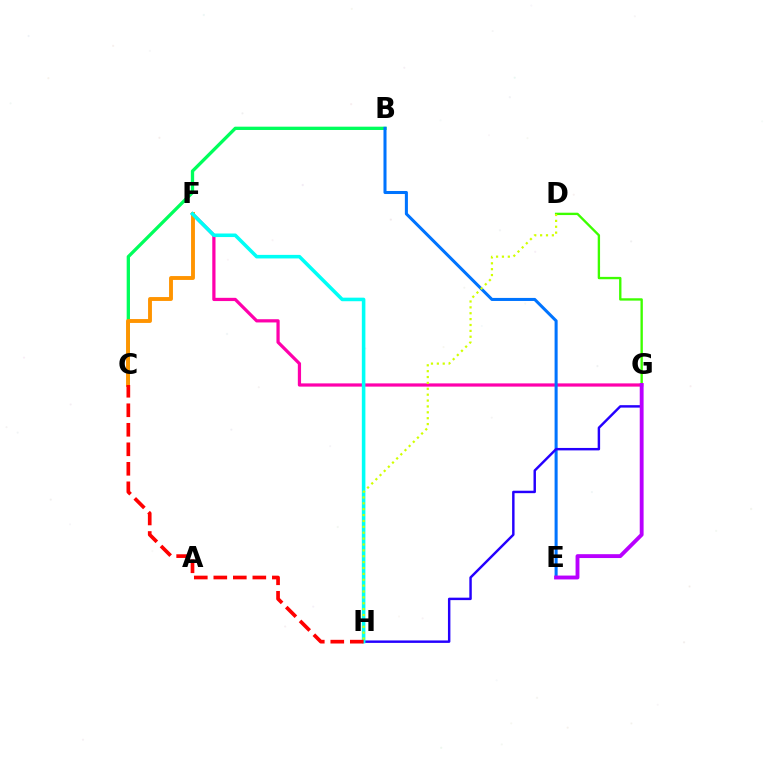{('D', 'G'): [{'color': '#3dff00', 'line_style': 'solid', 'thickness': 1.7}], ('F', 'G'): [{'color': '#ff00ac', 'line_style': 'solid', 'thickness': 2.33}], ('B', 'C'): [{'color': '#00ff5c', 'line_style': 'solid', 'thickness': 2.38}], ('B', 'E'): [{'color': '#0074ff', 'line_style': 'solid', 'thickness': 2.19}], ('C', 'F'): [{'color': '#ff9400', 'line_style': 'solid', 'thickness': 2.8}], ('G', 'H'): [{'color': '#2500ff', 'line_style': 'solid', 'thickness': 1.76}], ('F', 'H'): [{'color': '#00fff6', 'line_style': 'solid', 'thickness': 2.56}], ('D', 'H'): [{'color': '#d1ff00', 'line_style': 'dotted', 'thickness': 1.6}], ('E', 'G'): [{'color': '#b900ff', 'line_style': 'solid', 'thickness': 2.78}], ('C', 'H'): [{'color': '#ff0000', 'line_style': 'dashed', 'thickness': 2.65}]}